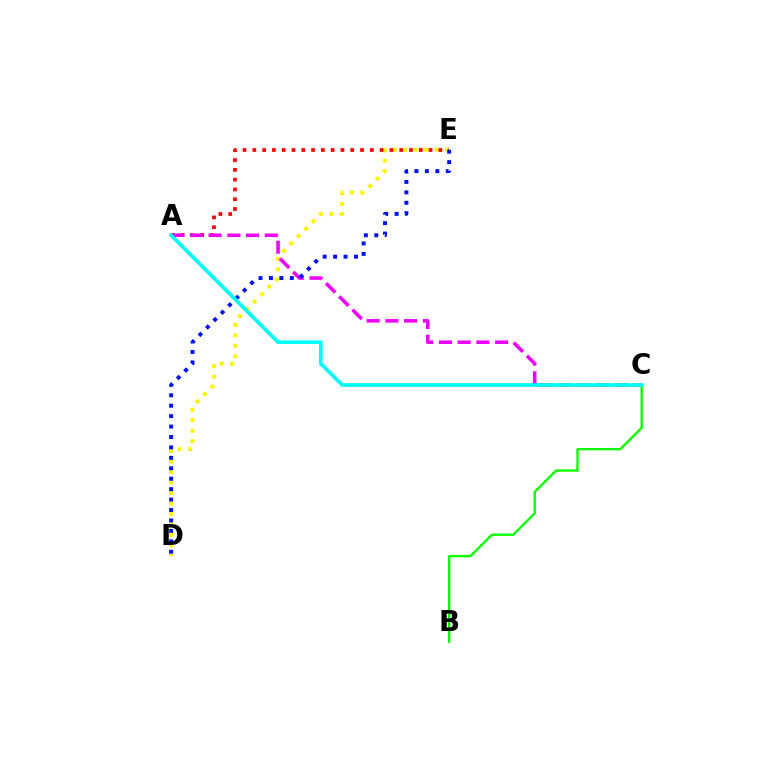{('D', 'E'): [{'color': '#fcf500', 'line_style': 'dotted', 'thickness': 2.84}, {'color': '#0010ff', 'line_style': 'dotted', 'thickness': 2.83}], ('A', 'E'): [{'color': '#ff0000', 'line_style': 'dotted', 'thickness': 2.66}], ('A', 'C'): [{'color': '#ee00ff', 'line_style': 'dashed', 'thickness': 2.54}, {'color': '#00fff6', 'line_style': 'solid', 'thickness': 2.65}], ('B', 'C'): [{'color': '#08ff00', 'line_style': 'solid', 'thickness': 1.69}]}